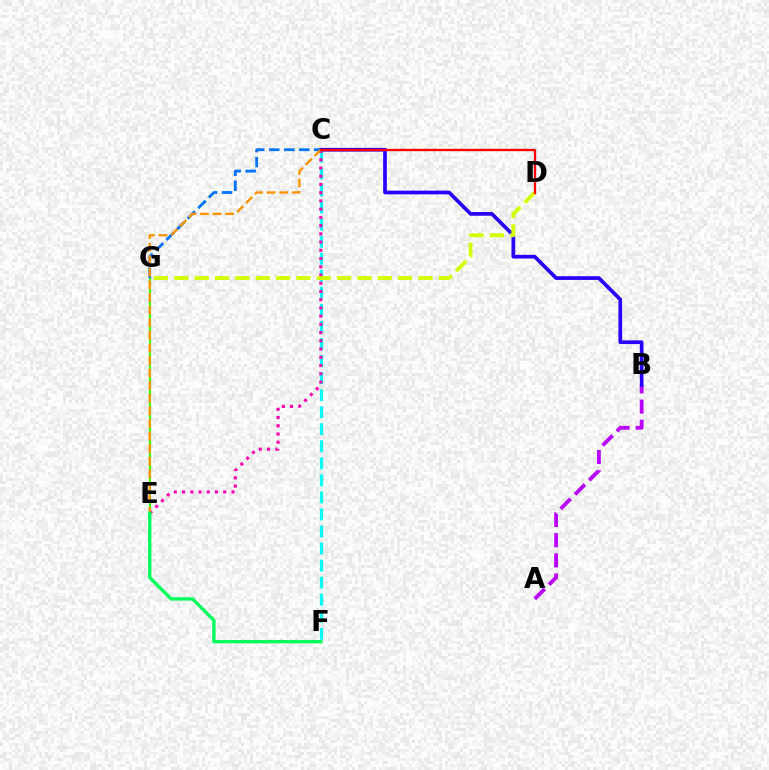{('C', 'F'): [{'color': '#00fff6', 'line_style': 'dashed', 'thickness': 2.32}], ('A', 'B'): [{'color': '#b900ff', 'line_style': 'dashed', 'thickness': 2.74}], ('E', 'G'): [{'color': '#3dff00', 'line_style': 'solid', 'thickness': 1.56}], ('B', 'C'): [{'color': '#2500ff', 'line_style': 'solid', 'thickness': 2.65}], ('C', 'G'): [{'color': '#0074ff', 'line_style': 'dashed', 'thickness': 2.04}], ('C', 'E'): [{'color': '#ff00ac', 'line_style': 'dotted', 'thickness': 2.24}, {'color': '#ff9400', 'line_style': 'dashed', 'thickness': 1.71}], ('D', 'G'): [{'color': '#d1ff00', 'line_style': 'dashed', 'thickness': 2.76}], ('C', 'D'): [{'color': '#ff0000', 'line_style': 'solid', 'thickness': 1.69}], ('E', 'F'): [{'color': '#00ff5c', 'line_style': 'solid', 'thickness': 2.44}]}